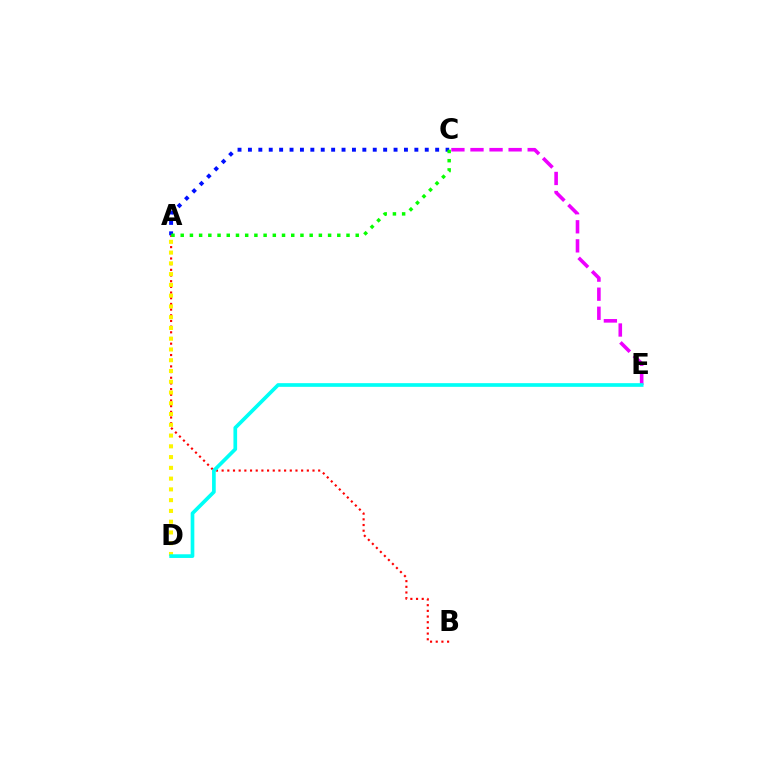{('C', 'E'): [{'color': '#ee00ff', 'line_style': 'dashed', 'thickness': 2.59}], ('A', 'B'): [{'color': '#ff0000', 'line_style': 'dotted', 'thickness': 1.54}], ('A', 'D'): [{'color': '#fcf500', 'line_style': 'dotted', 'thickness': 2.92}], ('A', 'C'): [{'color': '#0010ff', 'line_style': 'dotted', 'thickness': 2.83}, {'color': '#08ff00', 'line_style': 'dotted', 'thickness': 2.5}], ('D', 'E'): [{'color': '#00fff6', 'line_style': 'solid', 'thickness': 2.65}]}